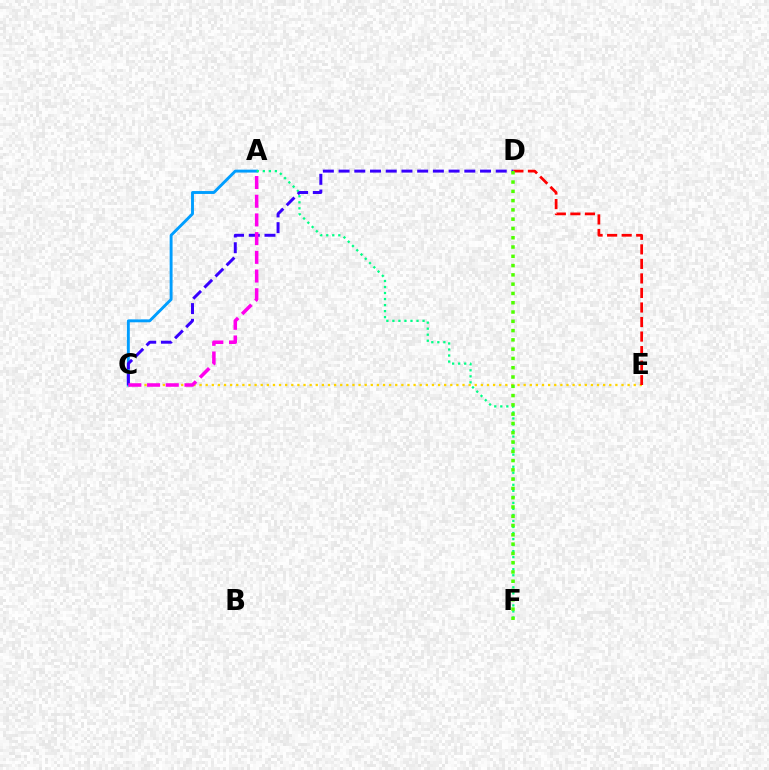{('A', 'C'): [{'color': '#009eff', 'line_style': 'solid', 'thickness': 2.09}, {'color': '#ff00ed', 'line_style': 'dashed', 'thickness': 2.54}], ('A', 'F'): [{'color': '#00ff86', 'line_style': 'dotted', 'thickness': 1.64}], ('C', 'E'): [{'color': '#ffd500', 'line_style': 'dotted', 'thickness': 1.66}], ('C', 'D'): [{'color': '#3700ff', 'line_style': 'dashed', 'thickness': 2.14}], ('D', 'E'): [{'color': '#ff0000', 'line_style': 'dashed', 'thickness': 1.97}], ('D', 'F'): [{'color': '#4fff00', 'line_style': 'dotted', 'thickness': 2.52}]}